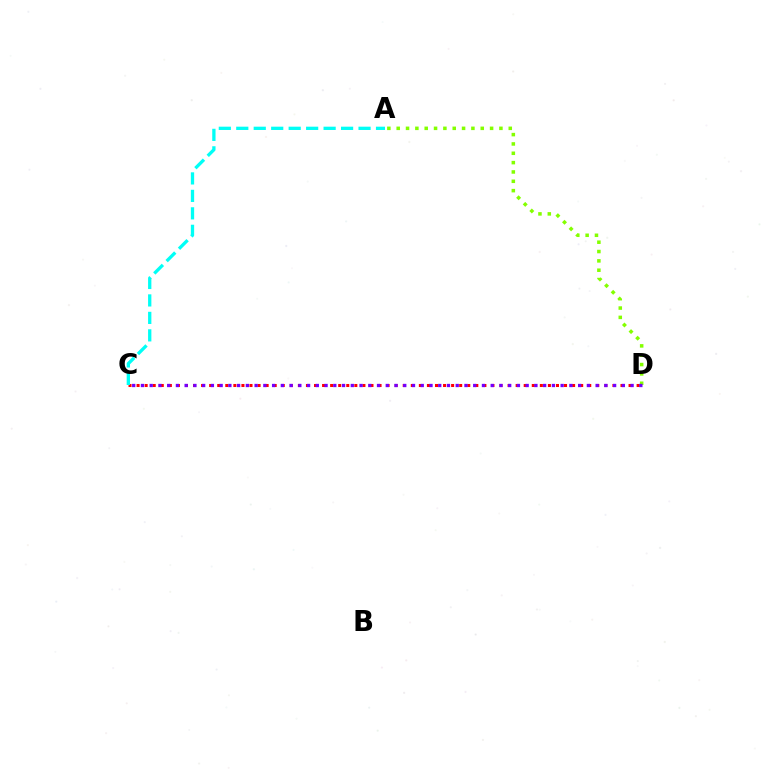{('C', 'D'): [{'color': '#ff0000', 'line_style': 'dotted', 'thickness': 2.19}, {'color': '#7200ff', 'line_style': 'dotted', 'thickness': 2.38}], ('A', 'C'): [{'color': '#00fff6', 'line_style': 'dashed', 'thickness': 2.37}], ('A', 'D'): [{'color': '#84ff00', 'line_style': 'dotted', 'thickness': 2.54}]}